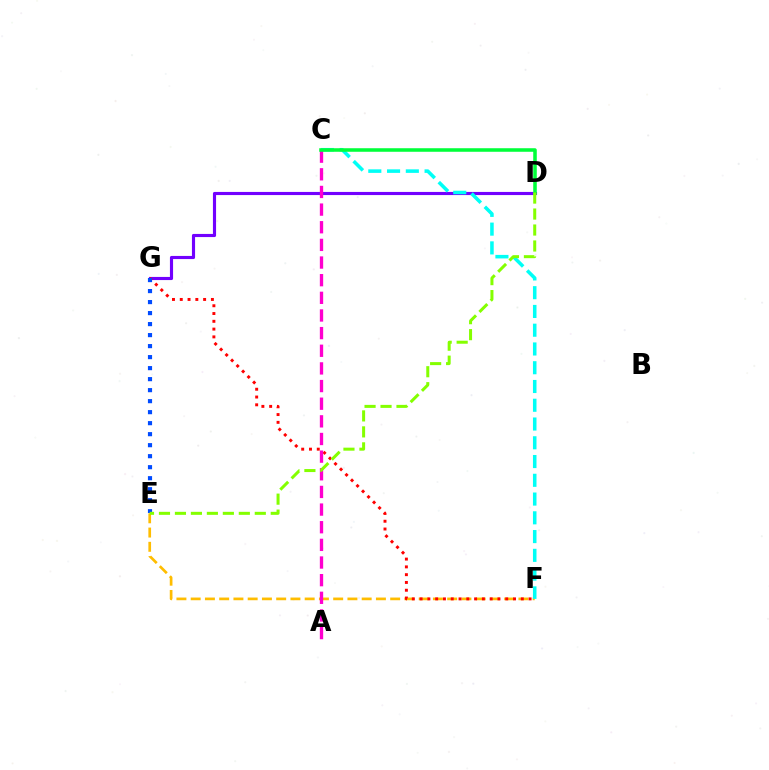{('D', 'G'): [{'color': '#7200ff', 'line_style': 'solid', 'thickness': 2.26}], ('E', 'F'): [{'color': '#ffbd00', 'line_style': 'dashed', 'thickness': 1.94}], ('F', 'G'): [{'color': '#ff0000', 'line_style': 'dotted', 'thickness': 2.12}], ('E', 'G'): [{'color': '#004bff', 'line_style': 'dotted', 'thickness': 2.99}], ('C', 'F'): [{'color': '#00fff6', 'line_style': 'dashed', 'thickness': 2.55}], ('A', 'C'): [{'color': '#ff00cf', 'line_style': 'dashed', 'thickness': 2.4}], ('C', 'D'): [{'color': '#00ff39', 'line_style': 'solid', 'thickness': 2.56}], ('D', 'E'): [{'color': '#84ff00', 'line_style': 'dashed', 'thickness': 2.17}]}